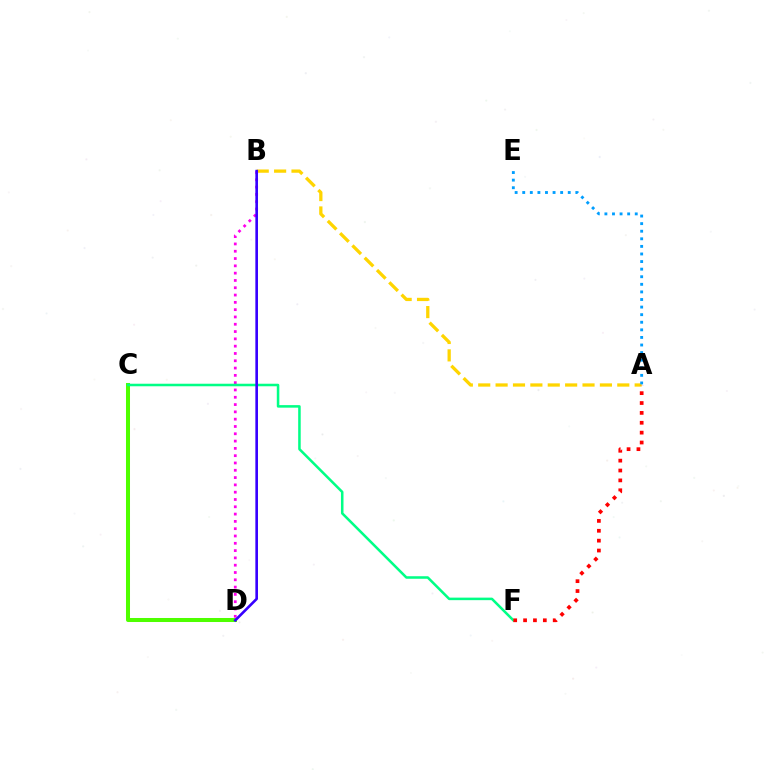{('C', 'D'): [{'color': '#4fff00', 'line_style': 'solid', 'thickness': 2.89}], ('A', 'B'): [{'color': '#ffd500', 'line_style': 'dashed', 'thickness': 2.36}], ('B', 'D'): [{'color': '#ff00ed', 'line_style': 'dotted', 'thickness': 1.98}, {'color': '#3700ff', 'line_style': 'solid', 'thickness': 1.89}], ('C', 'F'): [{'color': '#00ff86', 'line_style': 'solid', 'thickness': 1.83}], ('A', 'E'): [{'color': '#009eff', 'line_style': 'dotted', 'thickness': 2.06}], ('A', 'F'): [{'color': '#ff0000', 'line_style': 'dotted', 'thickness': 2.68}]}